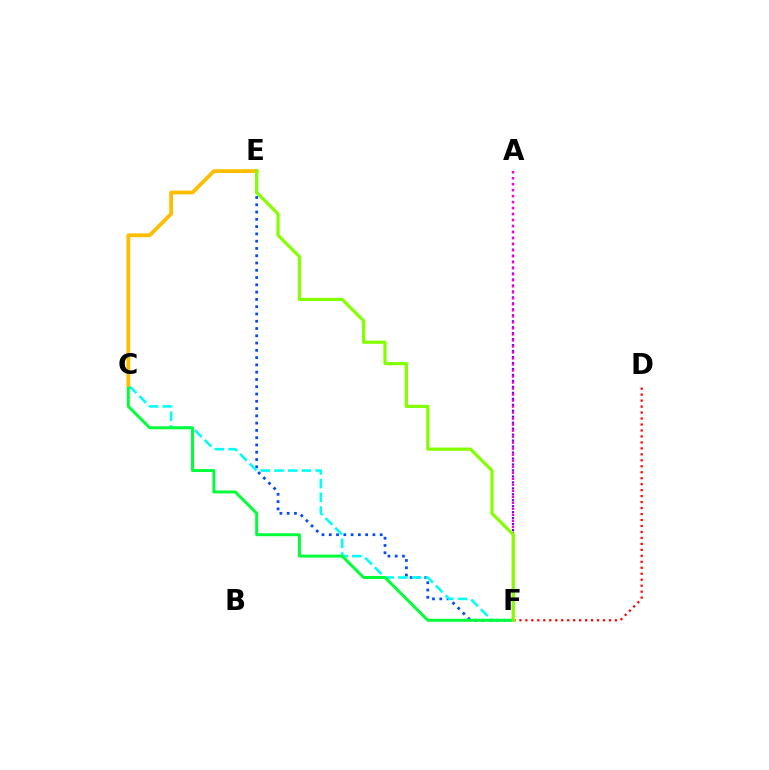{('E', 'F'): [{'color': '#004bff', 'line_style': 'dotted', 'thickness': 1.98}, {'color': '#84ff00', 'line_style': 'solid', 'thickness': 2.3}], ('C', 'F'): [{'color': '#00fff6', 'line_style': 'dashed', 'thickness': 1.86}, {'color': '#00ff39', 'line_style': 'solid', 'thickness': 2.14}], ('A', 'F'): [{'color': '#7200ff', 'line_style': 'dotted', 'thickness': 1.62}, {'color': '#ff00cf', 'line_style': 'dotted', 'thickness': 1.63}], ('D', 'F'): [{'color': '#ff0000', 'line_style': 'dotted', 'thickness': 1.62}], ('C', 'E'): [{'color': '#ffbd00', 'line_style': 'solid', 'thickness': 2.71}]}